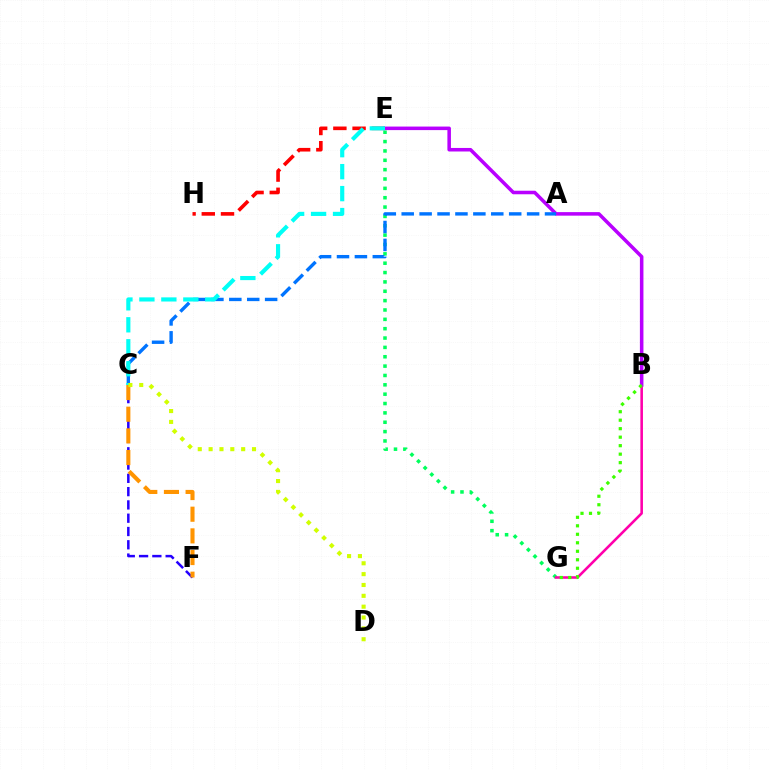{('E', 'G'): [{'color': '#00ff5c', 'line_style': 'dotted', 'thickness': 2.54}], ('B', 'G'): [{'color': '#ff00ac', 'line_style': 'solid', 'thickness': 1.86}, {'color': '#3dff00', 'line_style': 'dotted', 'thickness': 2.31}], ('E', 'H'): [{'color': '#ff0000', 'line_style': 'dashed', 'thickness': 2.61}], ('C', 'F'): [{'color': '#2500ff', 'line_style': 'dashed', 'thickness': 1.8}, {'color': '#ff9400', 'line_style': 'dashed', 'thickness': 2.94}], ('B', 'E'): [{'color': '#b900ff', 'line_style': 'solid', 'thickness': 2.55}], ('A', 'C'): [{'color': '#0074ff', 'line_style': 'dashed', 'thickness': 2.43}], ('C', 'E'): [{'color': '#00fff6', 'line_style': 'dashed', 'thickness': 2.98}], ('C', 'D'): [{'color': '#d1ff00', 'line_style': 'dotted', 'thickness': 2.95}]}